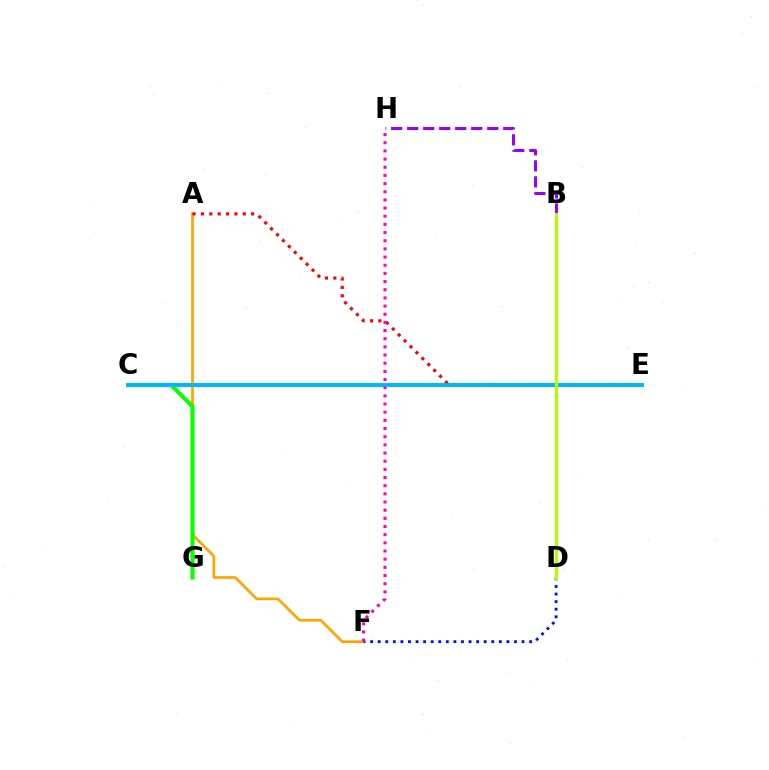{('A', 'F'): [{'color': '#ffa500', 'line_style': 'solid', 'thickness': 1.95}], ('C', 'G'): [{'color': '#08ff00', 'line_style': 'solid', 'thickness': 2.97}], ('C', 'E'): [{'color': '#00ff9d', 'line_style': 'solid', 'thickness': 2.84}, {'color': '#00b5ff', 'line_style': 'solid', 'thickness': 2.68}], ('A', 'E'): [{'color': '#ff0000', 'line_style': 'dotted', 'thickness': 2.27}], ('D', 'F'): [{'color': '#0010ff', 'line_style': 'dotted', 'thickness': 2.06}], ('F', 'H'): [{'color': '#ff00bd', 'line_style': 'dotted', 'thickness': 2.22}], ('B', 'H'): [{'color': '#9b00ff', 'line_style': 'dashed', 'thickness': 2.18}], ('B', 'D'): [{'color': '#b3ff00', 'line_style': 'solid', 'thickness': 2.26}]}